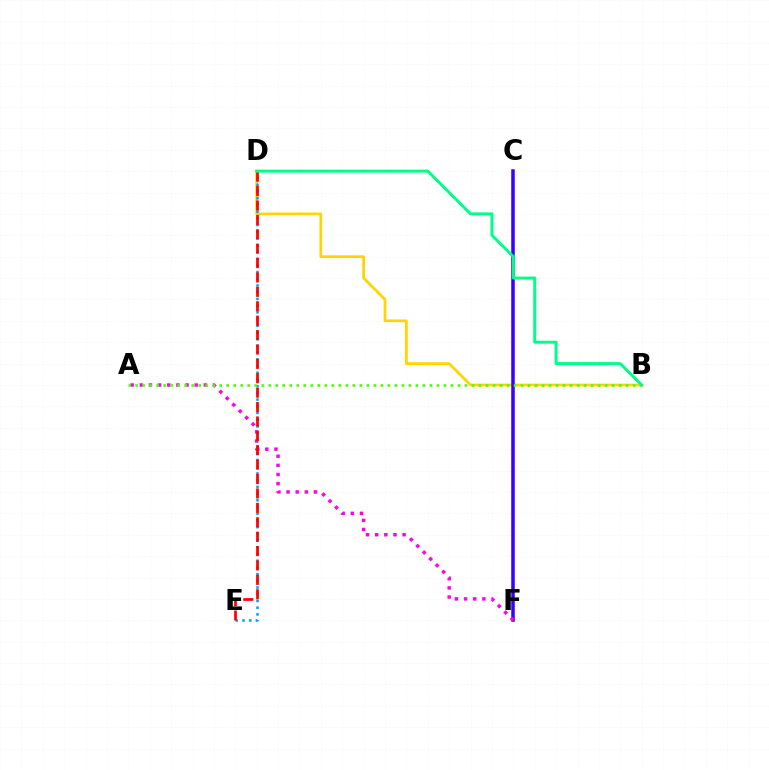{('B', 'D'): [{'color': '#ffd500', 'line_style': 'solid', 'thickness': 1.97}, {'color': '#00ff86', 'line_style': 'solid', 'thickness': 2.14}], ('C', 'F'): [{'color': '#3700ff', 'line_style': 'solid', 'thickness': 2.53}], ('A', 'F'): [{'color': '#ff00ed', 'line_style': 'dotted', 'thickness': 2.48}], ('D', 'E'): [{'color': '#009eff', 'line_style': 'dotted', 'thickness': 1.82}, {'color': '#ff0000', 'line_style': 'dashed', 'thickness': 1.96}], ('A', 'B'): [{'color': '#4fff00', 'line_style': 'dotted', 'thickness': 1.9}]}